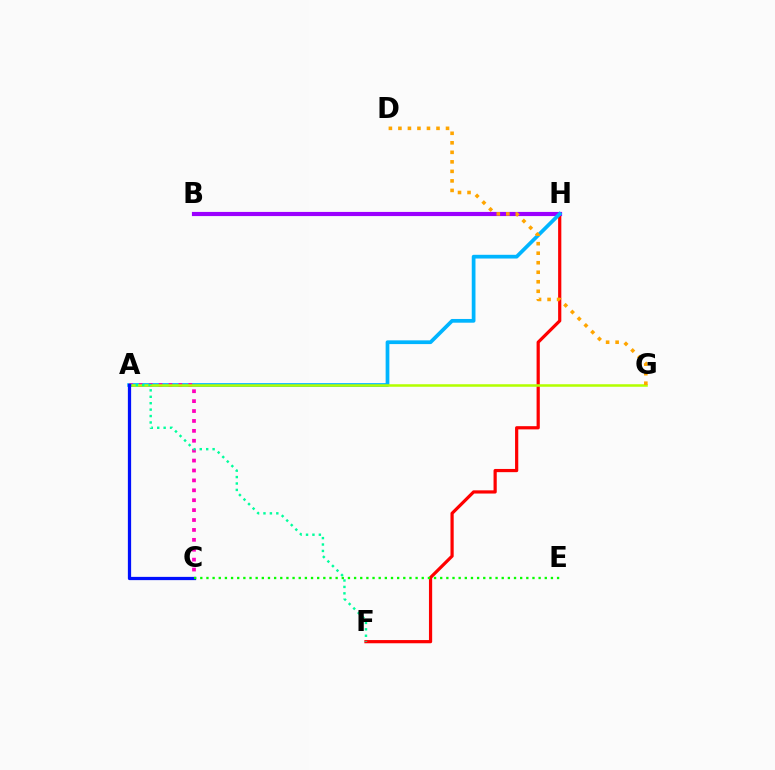{('F', 'H'): [{'color': '#ff0000', 'line_style': 'solid', 'thickness': 2.31}], ('B', 'H'): [{'color': '#9b00ff', 'line_style': 'solid', 'thickness': 2.99}], ('A', 'H'): [{'color': '#00b5ff', 'line_style': 'solid', 'thickness': 2.69}], ('A', 'C'): [{'color': '#ff00bd', 'line_style': 'dotted', 'thickness': 2.69}, {'color': '#0010ff', 'line_style': 'solid', 'thickness': 2.34}], ('A', 'G'): [{'color': '#b3ff00', 'line_style': 'solid', 'thickness': 1.82}], ('A', 'F'): [{'color': '#00ff9d', 'line_style': 'dotted', 'thickness': 1.74}], ('D', 'G'): [{'color': '#ffa500', 'line_style': 'dotted', 'thickness': 2.59}], ('C', 'E'): [{'color': '#08ff00', 'line_style': 'dotted', 'thickness': 1.67}]}